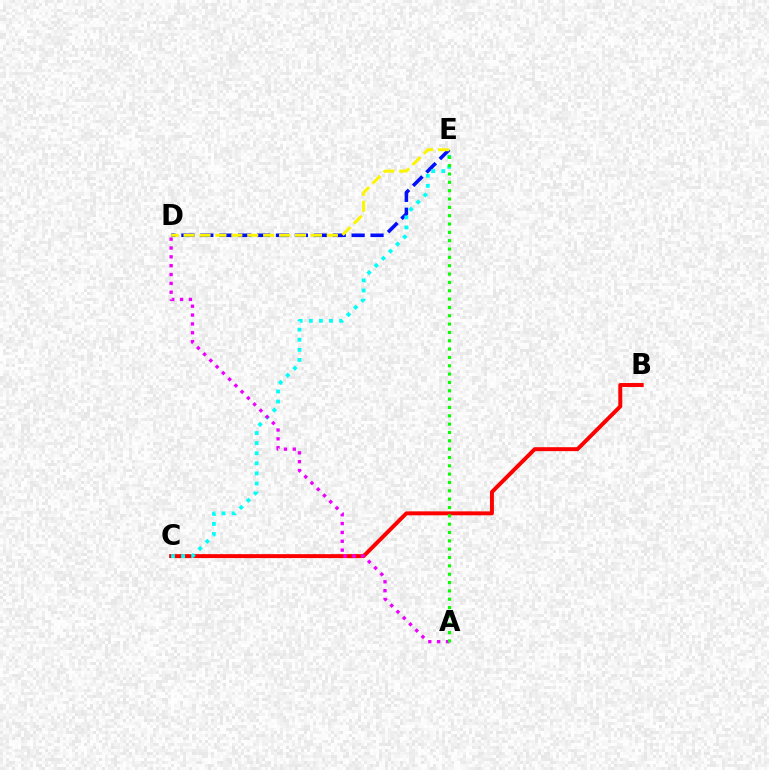{('D', 'E'): [{'color': '#0010ff', 'line_style': 'dashed', 'thickness': 2.57}, {'color': '#fcf500', 'line_style': 'dashed', 'thickness': 2.16}], ('B', 'C'): [{'color': '#ff0000', 'line_style': 'solid', 'thickness': 2.84}], ('C', 'E'): [{'color': '#00fff6', 'line_style': 'dotted', 'thickness': 2.74}], ('A', 'D'): [{'color': '#ee00ff', 'line_style': 'dotted', 'thickness': 2.4}], ('A', 'E'): [{'color': '#08ff00', 'line_style': 'dotted', 'thickness': 2.27}]}